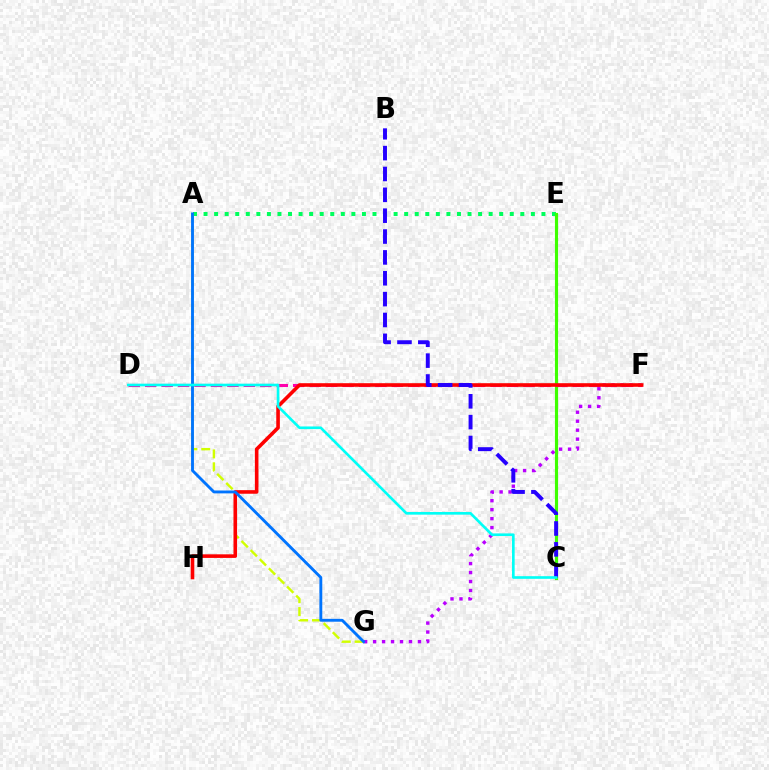{('F', 'G'): [{'color': '#b900ff', 'line_style': 'dotted', 'thickness': 2.44}], ('A', 'E'): [{'color': '#00ff5c', 'line_style': 'dotted', 'thickness': 2.87}], ('C', 'E'): [{'color': '#ff9400', 'line_style': 'solid', 'thickness': 2.04}, {'color': '#3dff00', 'line_style': 'solid', 'thickness': 2.26}], ('A', 'G'): [{'color': '#d1ff00', 'line_style': 'dashed', 'thickness': 1.75}, {'color': '#0074ff', 'line_style': 'solid', 'thickness': 2.07}], ('D', 'F'): [{'color': '#ff00ac', 'line_style': 'dashed', 'thickness': 2.23}], ('F', 'H'): [{'color': '#ff0000', 'line_style': 'solid', 'thickness': 2.59}], ('B', 'C'): [{'color': '#2500ff', 'line_style': 'dashed', 'thickness': 2.83}], ('C', 'D'): [{'color': '#00fff6', 'line_style': 'solid', 'thickness': 1.9}]}